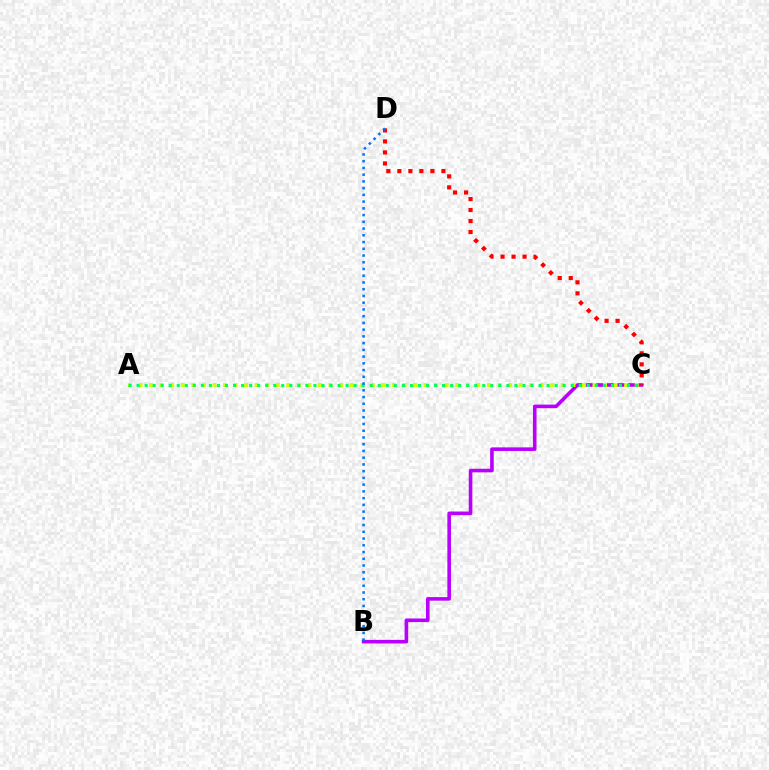{('B', 'C'): [{'color': '#b900ff', 'line_style': 'solid', 'thickness': 2.59}], ('A', 'C'): [{'color': '#d1ff00', 'line_style': 'dotted', 'thickness': 2.87}, {'color': '#00ff5c', 'line_style': 'dotted', 'thickness': 2.18}], ('C', 'D'): [{'color': '#ff0000', 'line_style': 'dotted', 'thickness': 2.99}], ('B', 'D'): [{'color': '#0074ff', 'line_style': 'dotted', 'thickness': 1.83}]}